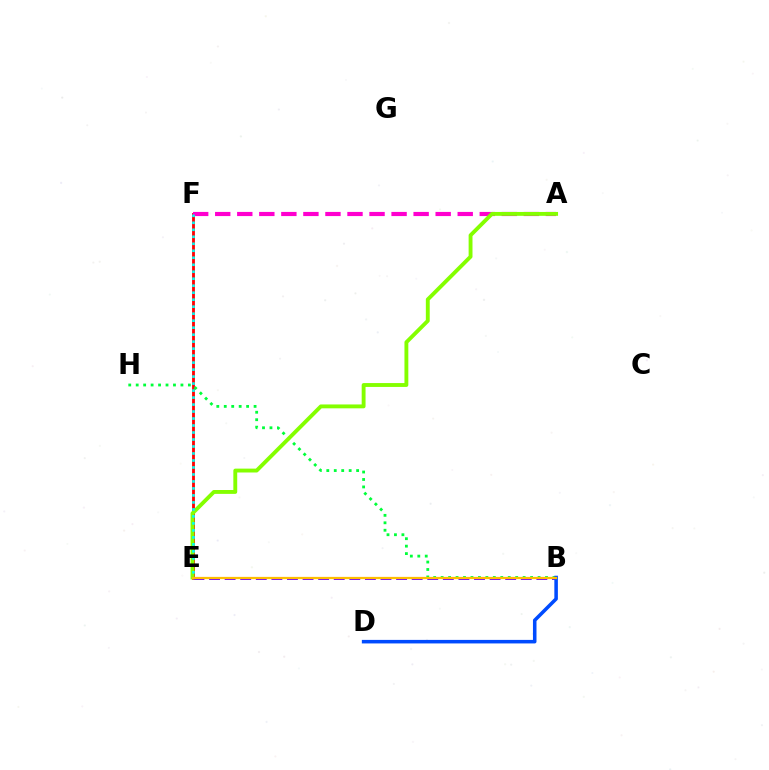{('E', 'F'): [{'color': '#ff0000', 'line_style': 'solid', 'thickness': 2.04}, {'color': '#00fff6', 'line_style': 'dotted', 'thickness': 1.9}], ('B', 'E'): [{'color': '#7200ff', 'line_style': 'dashed', 'thickness': 2.12}, {'color': '#ffbd00', 'line_style': 'solid', 'thickness': 1.62}], ('B', 'H'): [{'color': '#00ff39', 'line_style': 'dotted', 'thickness': 2.03}], ('A', 'F'): [{'color': '#ff00cf', 'line_style': 'dashed', 'thickness': 2.99}], ('B', 'D'): [{'color': '#004bff', 'line_style': 'solid', 'thickness': 2.55}], ('A', 'E'): [{'color': '#84ff00', 'line_style': 'solid', 'thickness': 2.79}]}